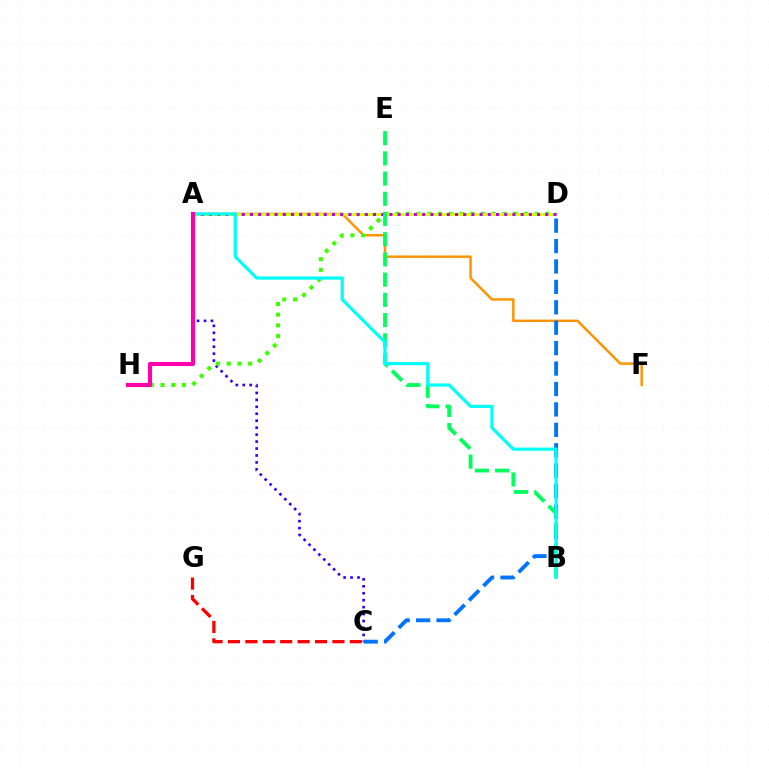{('C', 'G'): [{'color': '#ff0000', 'line_style': 'dashed', 'thickness': 2.36}], ('A', 'F'): [{'color': '#ff9400', 'line_style': 'solid', 'thickness': 1.78}], ('A', 'C'): [{'color': '#2500ff', 'line_style': 'dotted', 'thickness': 1.89}], ('D', 'H'): [{'color': '#3dff00', 'line_style': 'dotted', 'thickness': 2.91}], ('A', 'D'): [{'color': '#d1ff00', 'line_style': 'solid', 'thickness': 1.98}, {'color': '#b900ff', 'line_style': 'dotted', 'thickness': 2.23}], ('C', 'D'): [{'color': '#0074ff', 'line_style': 'dashed', 'thickness': 2.77}], ('B', 'E'): [{'color': '#00ff5c', 'line_style': 'dashed', 'thickness': 2.75}], ('A', 'B'): [{'color': '#00fff6', 'line_style': 'solid', 'thickness': 2.29}], ('A', 'H'): [{'color': '#ff00ac', 'line_style': 'solid', 'thickness': 2.96}]}